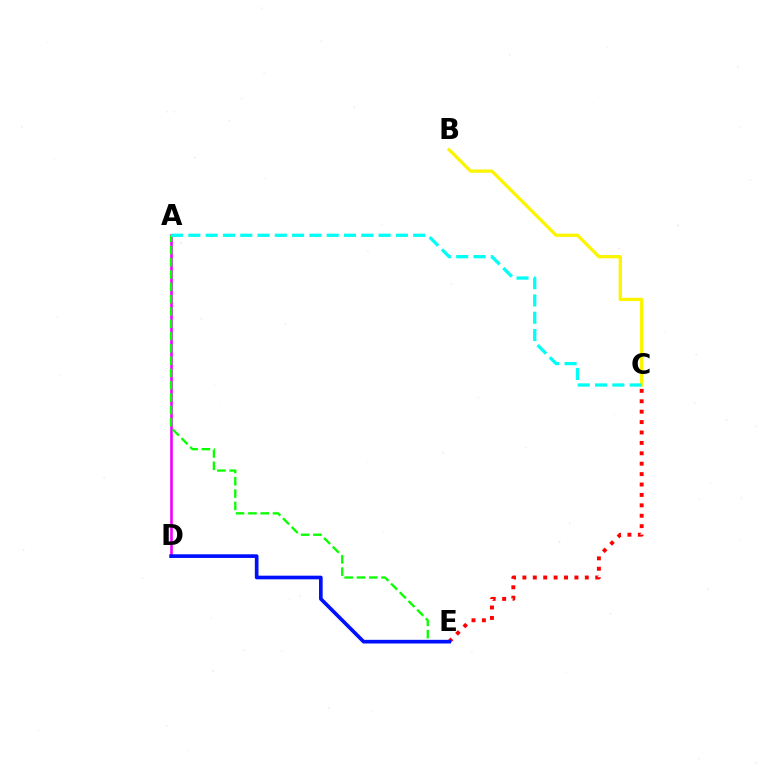{('A', 'D'): [{'color': '#ee00ff', 'line_style': 'solid', 'thickness': 1.88}], ('C', 'E'): [{'color': '#ff0000', 'line_style': 'dotted', 'thickness': 2.83}], ('B', 'C'): [{'color': '#fcf500', 'line_style': 'solid', 'thickness': 2.37}], ('A', 'E'): [{'color': '#08ff00', 'line_style': 'dashed', 'thickness': 1.67}], ('A', 'C'): [{'color': '#00fff6', 'line_style': 'dashed', 'thickness': 2.35}], ('D', 'E'): [{'color': '#0010ff', 'line_style': 'solid', 'thickness': 2.64}]}